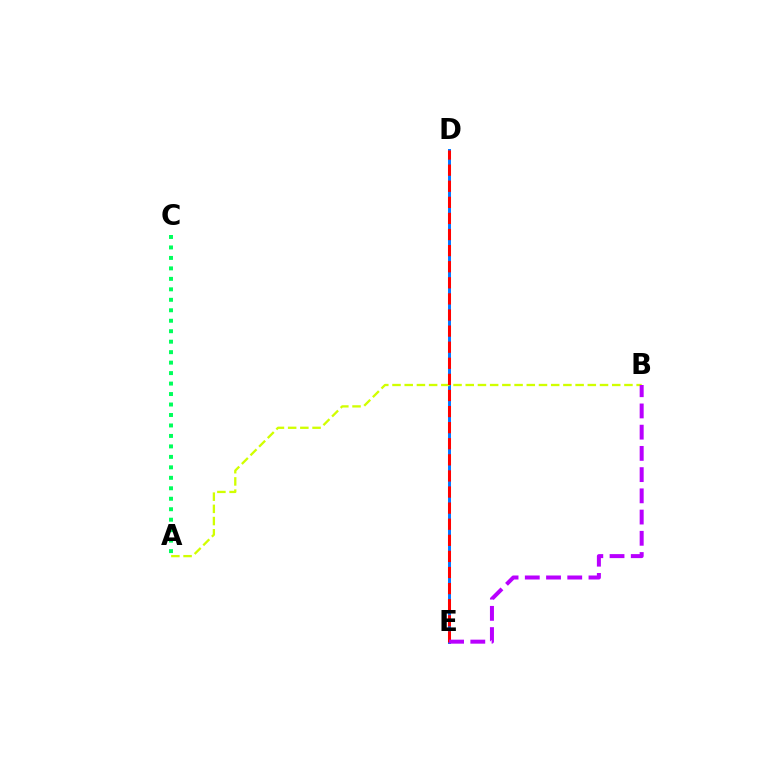{('D', 'E'): [{'color': '#0074ff', 'line_style': 'solid', 'thickness': 2.12}, {'color': '#ff0000', 'line_style': 'dashed', 'thickness': 2.19}], ('A', 'B'): [{'color': '#d1ff00', 'line_style': 'dashed', 'thickness': 1.66}], ('B', 'E'): [{'color': '#b900ff', 'line_style': 'dashed', 'thickness': 2.88}], ('A', 'C'): [{'color': '#00ff5c', 'line_style': 'dotted', 'thickness': 2.85}]}